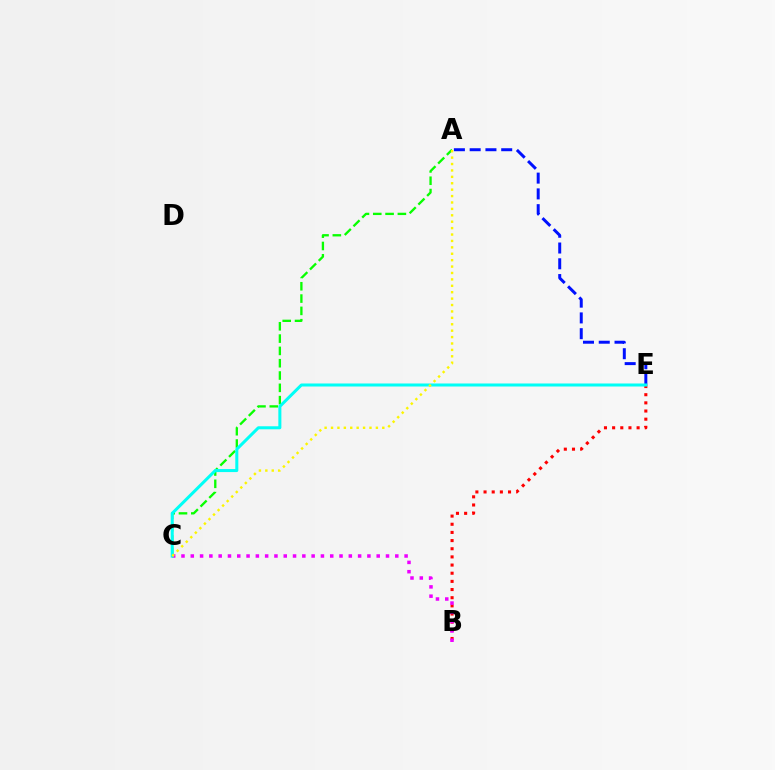{('A', 'C'): [{'color': '#08ff00', 'line_style': 'dashed', 'thickness': 1.67}, {'color': '#fcf500', 'line_style': 'dotted', 'thickness': 1.74}], ('B', 'E'): [{'color': '#ff0000', 'line_style': 'dotted', 'thickness': 2.22}], ('B', 'C'): [{'color': '#ee00ff', 'line_style': 'dotted', 'thickness': 2.53}], ('A', 'E'): [{'color': '#0010ff', 'line_style': 'dashed', 'thickness': 2.14}], ('C', 'E'): [{'color': '#00fff6', 'line_style': 'solid', 'thickness': 2.18}]}